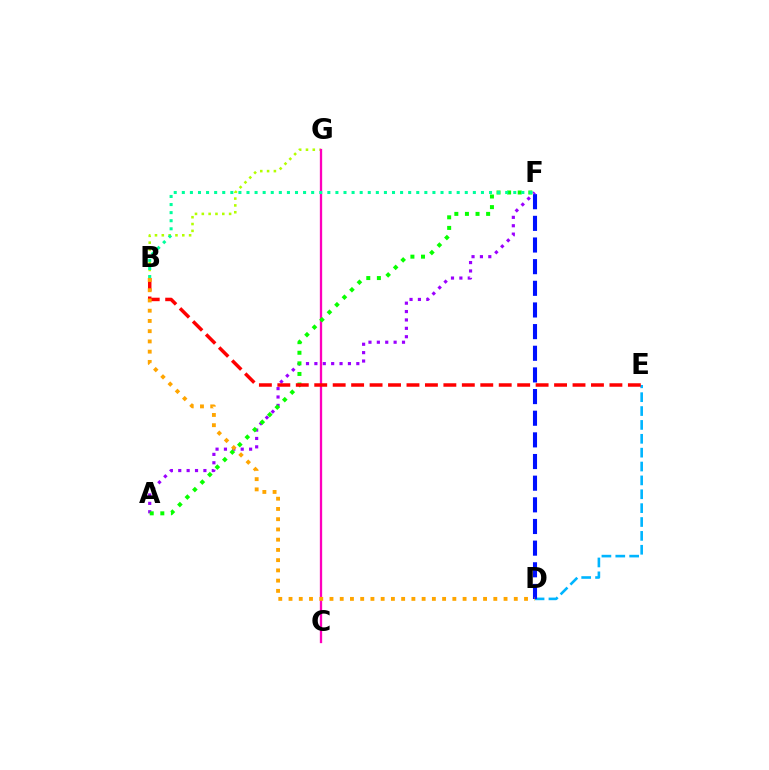{('A', 'F'): [{'color': '#9b00ff', 'line_style': 'dotted', 'thickness': 2.28}, {'color': '#08ff00', 'line_style': 'dotted', 'thickness': 2.88}], ('B', 'G'): [{'color': '#b3ff00', 'line_style': 'dotted', 'thickness': 1.85}], ('D', 'E'): [{'color': '#00b5ff', 'line_style': 'dashed', 'thickness': 1.88}], ('D', 'F'): [{'color': '#0010ff', 'line_style': 'dashed', 'thickness': 2.94}], ('C', 'G'): [{'color': '#ff00bd', 'line_style': 'solid', 'thickness': 1.66}], ('B', 'E'): [{'color': '#ff0000', 'line_style': 'dashed', 'thickness': 2.51}], ('B', 'D'): [{'color': '#ffa500', 'line_style': 'dotted', 'thickness': 2.78}], ('B', 'F'): [{'color': '#00ff9d', 'line_style': 'dotted', 'thickness': 2.2}]}